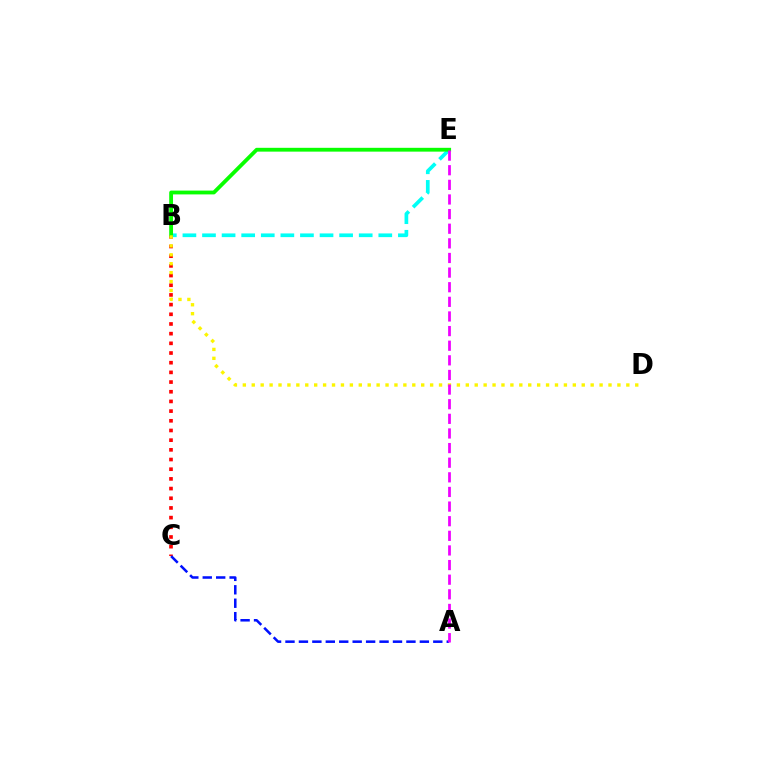{('B', 'C'): [{'color': '#ff0000', 'line_style': 'dotted', 'thickness': 2.63}], ('B', 'E'): [{'color': '#00fff6', 'line_style': 'dashed', 'thickness': 2.66}, {'color': '#08ff00', 'line_style': 'solid', 'thickness': 2.75}], ('A', 'C'): [{'color': '#0010ff', 'line_style': 'dashed', 'thickness': 1.83}], ('B', 'D'): [{'color': '#fcf500', 'line_style': 'dotted', 'thickness': 2.42}], ('A', 'E'): [{'color': '#ee00ff', 'line_style': 'dashed', 'thickness': 1.99}]}